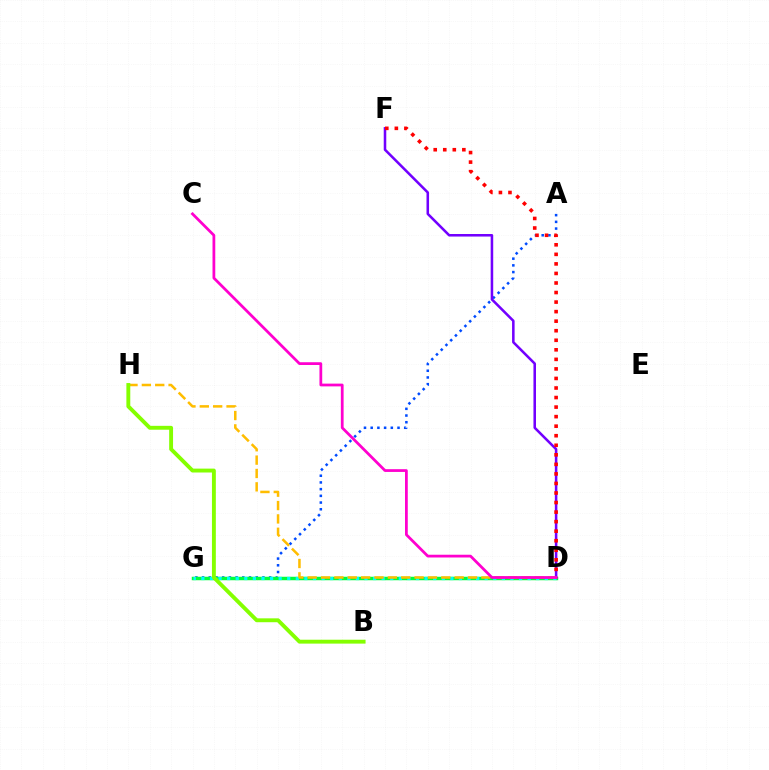{('A', 'G'): [{'color': '#004bff', 'line_style': 'dotted', 'thickness': 1.82}], ('D', 'G'): [{'color': '#00ff39', 'line_style': 'solid', 'thickness': 2.5}, {'color': '#00fff6', 'line_style': 'dotted', 'thickness': 2.33}], ('D', 'F'): [{'color': '#7200ff', 'line_style': 'solid', 'thickness': 1.83}, {'color': '#ff0000', 'line_style': 'dotted', 'thickness': 2.59}], ('D', 'H'): [{'color': '#ffbd00', 'line_style': 'dashed', 'thickness': 1.82}], ('B', 'H'): [{'color': '#84ff00', 'line_style': 'solid', 'thickness': 2.8}], ('C', 'D'): [{'color': '#ff00cf', 'line_style': 'solid', 'thickness': 1.99}]}